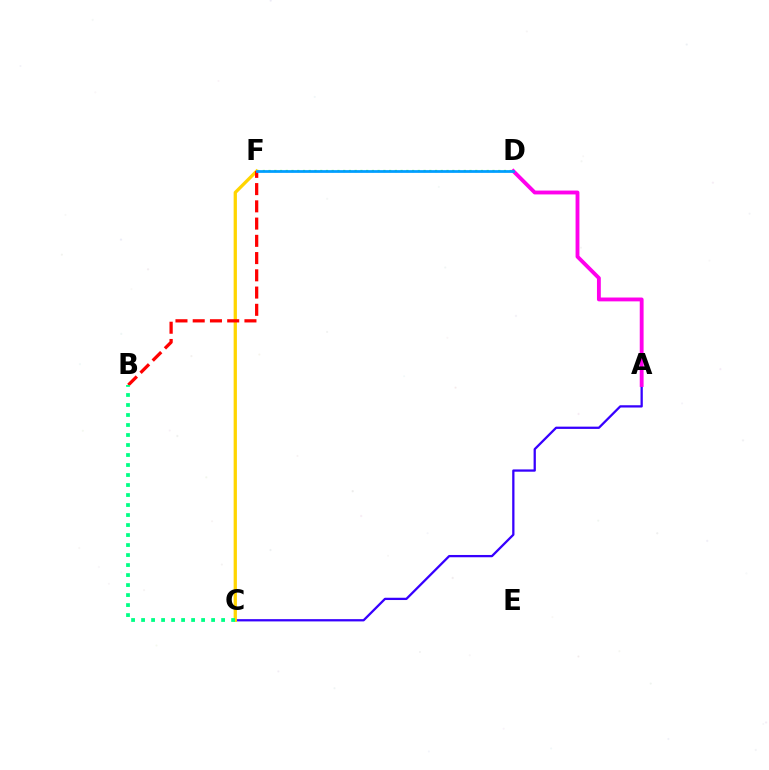{('A', 'C'): [{'color': '#3700ff', 'line_style': 'solid', 'thickness': 1.64}], ('A', 'D'): [{'color': '#ff00ed', 'line_style': 'solid', 'thickness': 2.77}], ('D', 'F'): [{'color': '#4fff00', 'line_style': 'dotted', 'thickness': 1.56}, {'color': '#009eff', 'line_style': 'solid', 'thickness': 1.98}], ('C', 'F'): [{'color': '#ffd500', 'line_style': 'solid', 'thickness': 2.36}], ('B', 'F'): [{'color': '#ff0000', 'line_style': 'dashed', 'thickness': 2.34}], ('B', 'C'): [{'color': '#00ff86', 'line_style': 'dotted', 'thickness': 2.72}]}